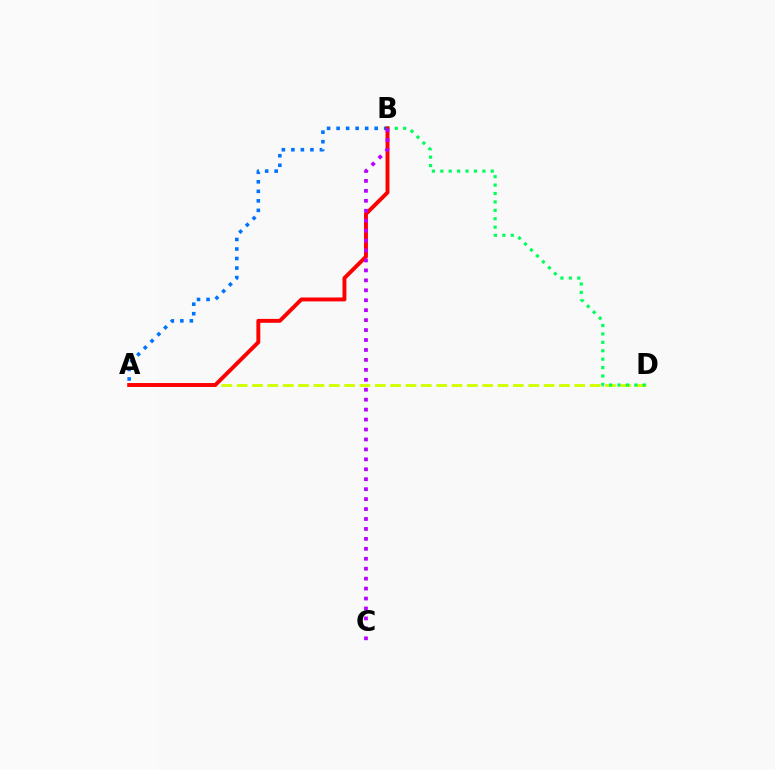{('A', 'D'): [{'color': '#d1ff00', 'line_style': 'dashed', 'thickness': 2.08}], ('A', 'B'): [{'color': '#0074ff', 'line_style': 'dotted', 'thickness': 2.59}, {'color': '#ff0000', 'line_style': 'solid', 'thickness': 2.82}], ('B', 'D'): [{'color': '#00ff5c', 'line_style': 'dotted', 'thickness': 2.29}], ('B', 'C'): [{'color': '#b900ff', 'line_style': 'dotted', 'thickness': 2.7}]}